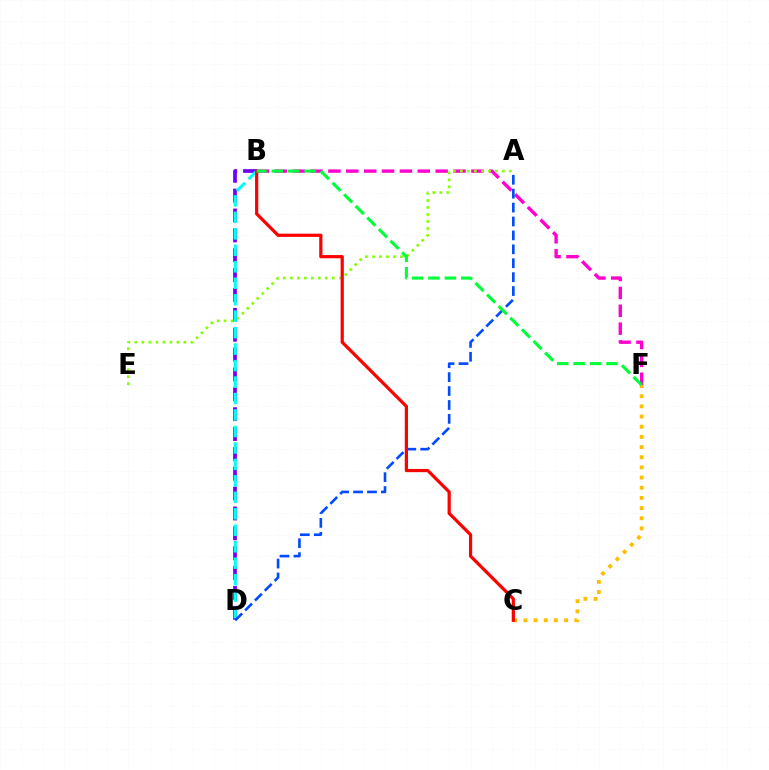{('B', 'F'): [{'color': '#ff00cf', 'line_style': 'dashed', 'thickness': 2.43}, {'color': '#00ff39', 'line_style': 'dashed', 'thickness': 2.23}], ('B', 'D'): [{'color': '#7200ff', 'line_style': 'dashed', 'thickness': 2.7}, {'color': '#00fff6', 'line_style': 'dashed', 'thickness': 2.24}], ('A', 'E'): [{'color': '#84ff00', 'line_style': 'dotted', 'thickness': 1.9}], ('A', 'D'): [{'color': '#004bff', 'line_style': 'dashed', 'thickness': 1.89}], ('C', 'F'): [{'color': '#ffbd00', 'line_style': 'dotted', 'thickness': 2.76}], ('B', 'C'): [{'color': '#ff0000', 'line_style': 'solid', 'thickness': 2.32}]}